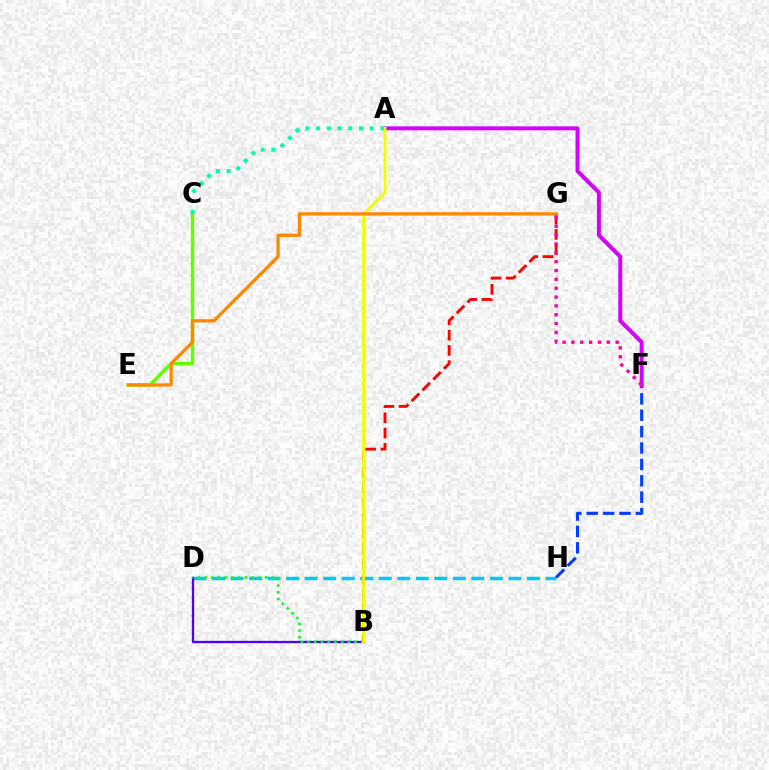{('D', 'H'): [{'color': '#00c7ff', 'line_style': 'dashed', 'thickness': 2.52}], ('B', 'G'): [{'color': '#ff0000', 'line_style': 'dashed', 'thickness': 2.07}], ('F', 'H'): [{'color': '#003fff', 'line_style': 'dashed', 'thickness': 2.23}], ('A', 'F'): [{'color': '#d600ff', 'line_style': 'solid', 'thickness': 2.86}], ('B', 'D'): [{'color': '#4f00ff', 'line_style': 'solid', 'thickness': 1.66}, {'color': '#00ff27', 'line_style': 'dotted', 'thickness': 1.83}], ('F', 'G'): [{'color': '#ff00a0', 'line_style': 'dotted', 'thickness': 2.4}], ('C', 'E'): [{'color': '#66ff00', 'line_style': 'solid', 'thickness': 2.47}], ('A', 'C'): [{'color': '#00ffaf', 'line_style': 'dotted', 'thickness': 2.91}], ('A', 'B'): [{'color': '#eeff00', 'line_style': 'solid', 'thickness': 2.07}], ('E', 'G'): [{'color': '#ff8800', 'line_style': 'solid', 'thickness': 2.35}]}